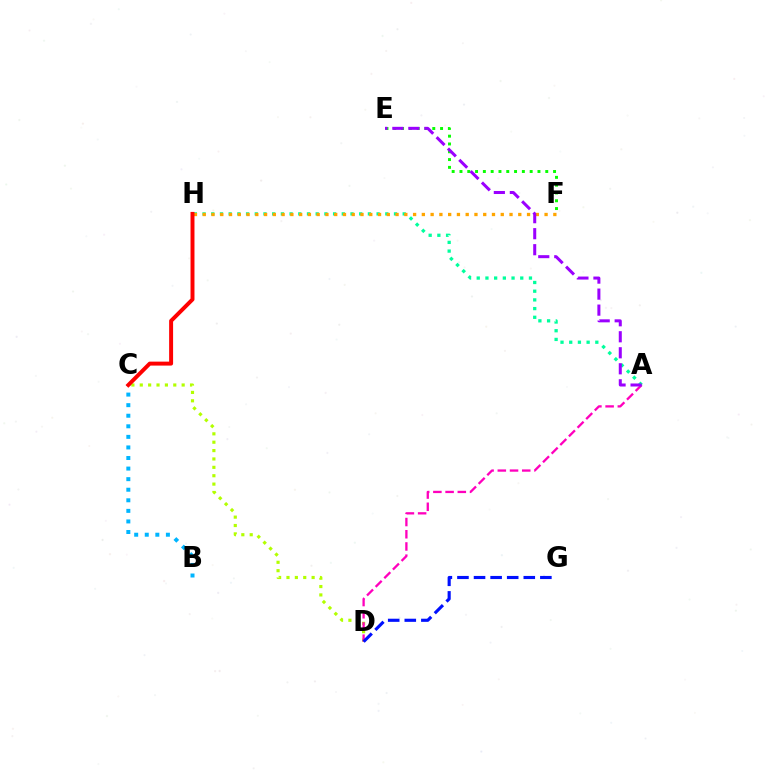{('C', 'D'): [{'color': '#b3ff00', 'line_style': 'dotted', 'thickness': 2.28}], ('A', 'D'): [{'color': '#ff00bd', 'line_style': 'dashed', 'thickness': 1.66}], ('E', 'F'): [{'color': '#08ff00', 'line_style': 'dotted', 'thickness': 2.12}], ('D', 'G'): [{'color': '#0010ff', 'line_style': 'dashed', 'thickness': 2.25}], ('A', 'H'): [{'color': '#00ff9d', 'line_style': 'dotted', 'thickness': 2.36}], ('F', 'H'): [{'color': '#ffa500', 'line_style': 'dotted', 'thickness': 2.38}], ('A', 'E'): [{'color': '#9b00ff', 'line_style': 'dashed', 'thickness': 2.17}], ('B', 'C'): [{'color': '#00b5ff', 'line_style': 'dotted', 'thickness': 2.87}], ('C', 'H'): [{'color': '#ff0000', 'line_style': 'solid', 'thickness': 2.85}]}